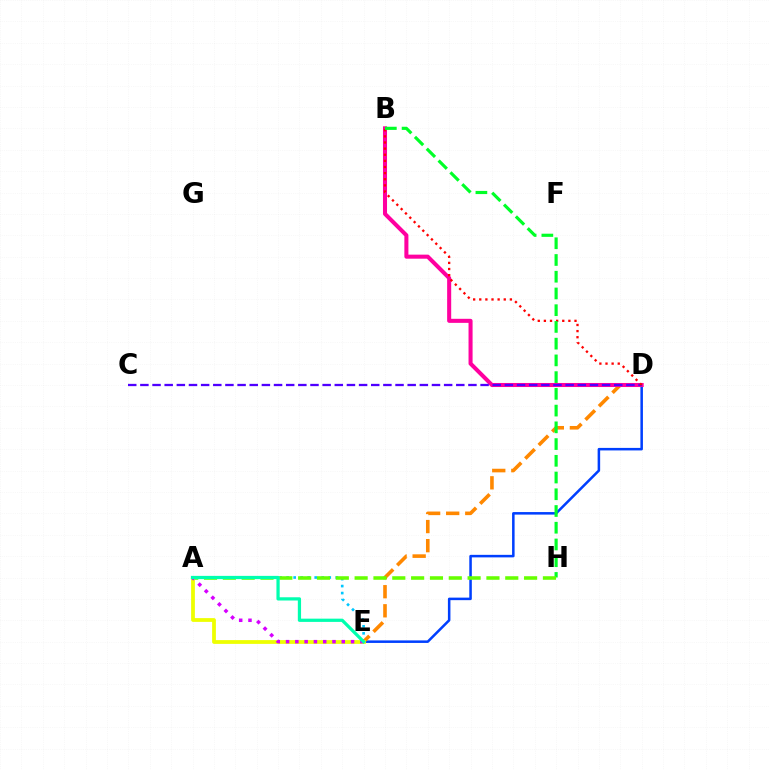{('D', 'E'): [{'color': '#003fff', 'line_style': 'solid', 'thickness': 1.82}, {'color': '#ff8800', 'line_style': 'dashed', 'thickness': 2.59}], ('A', 'E'): [{'color': '#00c7ff', 'line_style': 'dotted', 'thickness': 1.91}, {'color': '#eeff00', 'line_style': 'solid', 'thickness': 2.71}, {'color': '#d600ff', 'line_style': 'dotted', 'thickness': 2.52}, {'color': '#00ffaf', 'line_style': 'solid', 'thickness': 2.33}], ('B', 'D'): [{'color': '#ff00a0', 'line_style': 'solid', 'thickness': 2.92}, {'color': '#ff0000', 'line_style': 'dotted', 'thickness': 1.66}], ('C', 'D'): [{'color': '#4f00ff', 'line_style': 'dashed', 'thickness': 1.65}], ('B', 'H'): [{'color': '#00ff27', 'line_style': 'dashed', 'thickness': 2.27}], ('A', 'H'): [{'color': '#66ff00', 'line_style': 'dashed', 'thickness': 2.56}]}